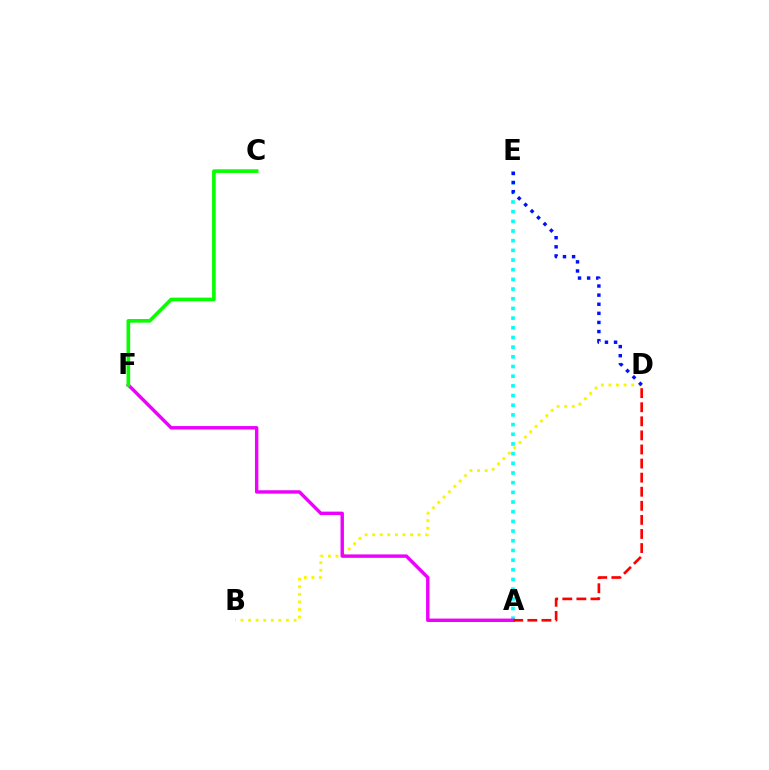{('B', 'D'): [{'color': '#fcf500', 'line_style': 'dotted', 'thickness': 2.06}], ('A', 'E'): [{'color': '#00fff6', 'line_style': 'dotted', 'thickness': 2.63}], ('D', 'E'): [{'color': '#0010ff', 'line_style': 'dotted', 'thickness': 2.47}], ('A', 'F'): [{'color': '#ee00ff', 'line_style': 'solid', 'thickness': 2.46}], ('A', 'D'): [{'color': '#ff0000', 'line_style': 'dashed', 'thickness': 1.91}], ('C', 'F'): [{'color': '#08ff00', 'line_style': 'solid', 'thickness': 2.62}]}